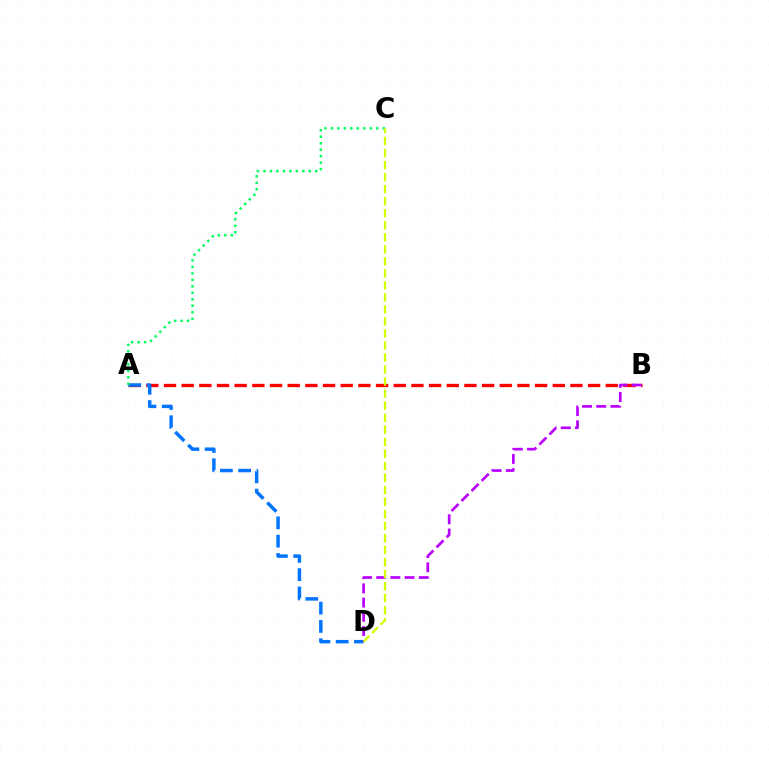{('A', 'B'): [{'color': '#ff0000', 'line_style': 'dashed', 'thickness': 2.4}], ('A', 'D'): [{'color': '#0074ff', 'line_style': 'dashed', 'thickness': 2.49}], ('A', 'C'): [{'color': '#00ff5c', 'line_style': 'dotted', 'thickness': 1.76}], ('B', 'D'): [{'color': '#b900ff', 'line_style': 'dashed', 'thickness': 1.93}], ('C', 'D'): [{'color': '#d1ff00', 'line_style': 'dashed', 'thickness': 1.63}]}